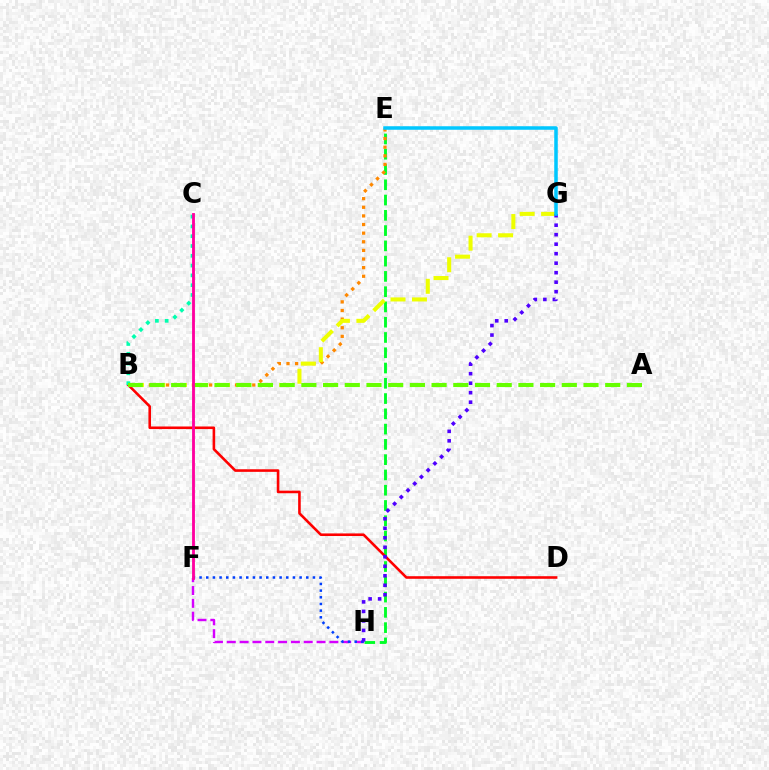{('F', 'H'): [{'color': '#d600ff', 'line_style': 'dashed', 'thickness': 1.74}, {'color': '#003fff', 'line_style': 'dotted', 'thickness': 1.81}], ('E', 'H'): [{'color': '#00ff27', 'line_style': 'dashed', 'thickness': 2.07}], ('B', 'E'): [{'color': '#ff8800', 'line_style': 'dotted', 'thickness': 2.34}], ('B', 'G'): [{'color': '#eeff00', 'line_style': 'dashed', 'thickness': 2.92}], ('B', 'D'): [{'color': '#ff0000', 'line_style': 'solid', 'thickness': 1.87}], ('G', 'H'): [{'color': '#4f00ff', 'line_style': 'dotted', 'thickness': 2.58}], ('B', 'C'): [{'color': '#00ffaf', 'line_style': 'dotted', 'thickness': 2.66}], ('E', 'G'): [{'color': '#00c7ff', 'line_style': 'solid', 'thickness': 2.53}], ('A', 'B'): [{'color': '#66ff00', 'line_style': 'dashed', 'thickness': 2.95}], ('C', 'F'): [{'color': '#ff00a0', 'line_style': 'solid', 'thickness': 2.05}]}